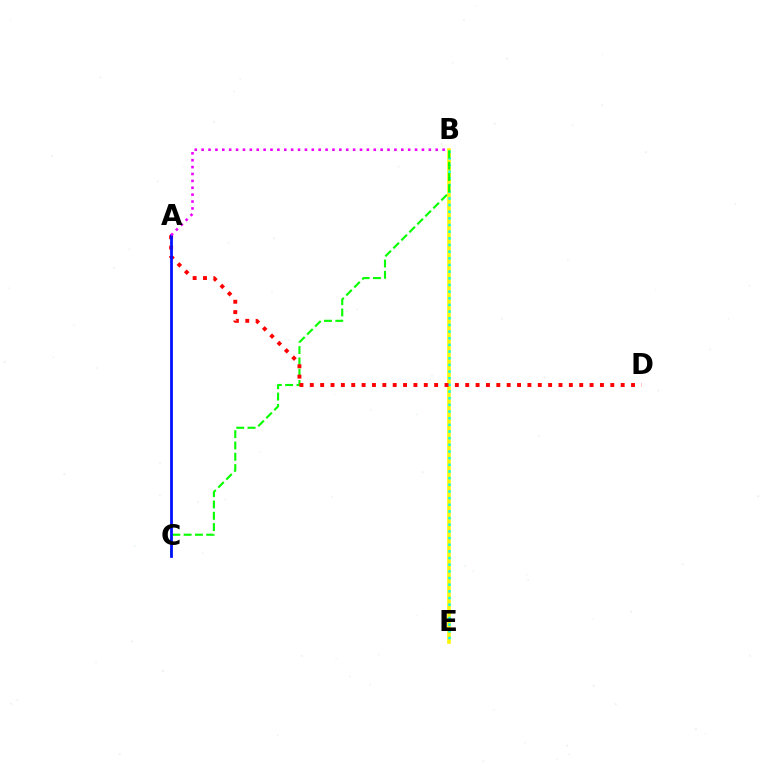{('B', 'E'): [{'color': '#fcf500', 'line_style': 'solid', 'thickness': 2.58}, {'color': '#00fff6', 'line_style': 'dotted', 'thickness': 1.81}], ('B', 'C'): [{'color': '#08ff00', 'line_style': 'dashed', 'thickness': 1.54}], ('A', 'D'): [{'color': '#ff0000', 'line_style': 'dotted', 'thickness': 2.82}], ('A', 'C'): [{'color': '#0010ff', 'line_style': 'solid', 'thickness': 1.99}], ('A', 'B'): [{'color': '#ee00ff', 'line_style': 'dotted', 'thickness': 1.87}]}